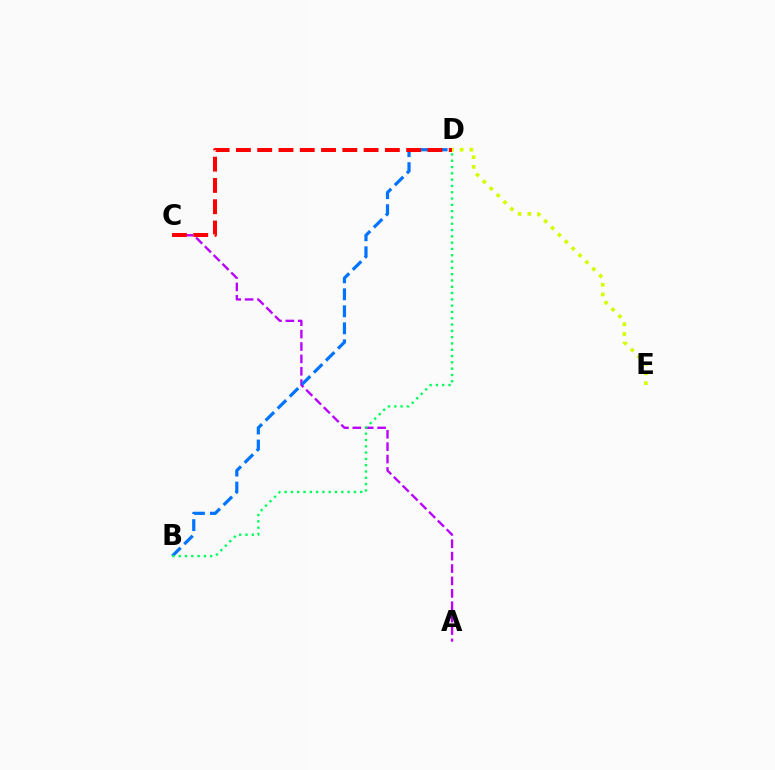{('D', 'E'): [{'color': '#d1ff00', 'line_style': 'dotted', 'thickness': 2.63}], ('A', 'C'): [{'color': '#b900ff', 'line_style': 'dashed', 'thickness': 1.68}], ('B', 'D'): [{'color': '#0074ff', 'line_style': 'dashed', 'thickness': 2.31}, {'color': '#00ff5c', 'line_style': 'dotted', 'thickness': 1.71}], ('C', 'D'): [{'color': '#ff0000', 'line_style': 'dashed', 'thickness': 2.89}]}